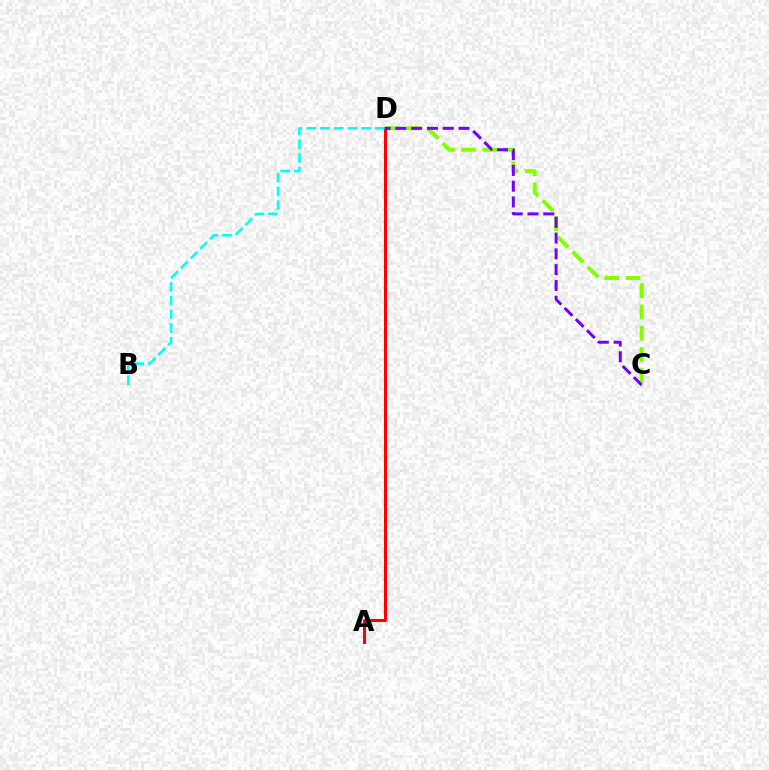{('C', 'D'): [{'color': '#84ff00', 'line_style': 'dashed', 'thickness': 2.89}, {'color': '#7200ff', 'line_style': 'dashed', 'thickness': 2.14}], ('A', 'D'): [{'color': '#ff0000', 'line_style': 'solid', 'thickness': 2.18}], ('B', 'D'): [{'color': '#00fff6', 'line_style': 'dashed', 'thickness': 1.87}]}